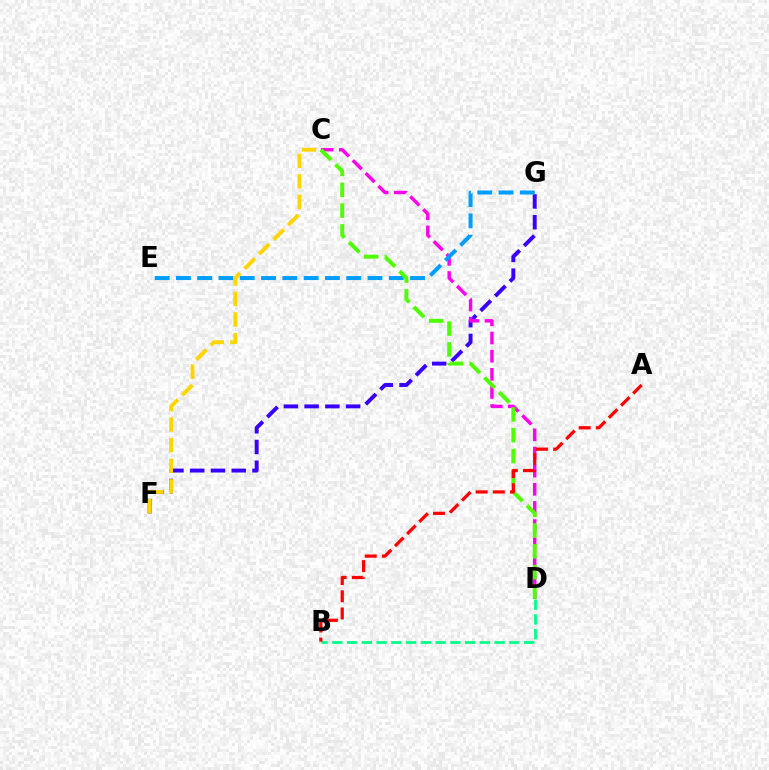{('F', 'G'): [{'color': '#3700ff', 'line_style': 'dashed', 'thickness': 2.82}], ('C', 'D'): [{'color': '#ff00ed', 'line_style': 'dashed', 'thickness': 2.47}, {'color': '#4fff00', 'line_style': 'dashed', 'thickness': 2.83}], ('E', 'G'): [{'color': '#009eff', 'line_style': 'dashed', 'thickness': 2.89}], ('B', 'D'): [{'color': '#00ff86', 'line_style': 'dashed', 'thickness': 2.0}], ('A', 'B'): [{'color': '#ff0000', 'line_style': 'dashed', 'thickness': 2.33}], ('C', 'F'): [{'color': '#ffd500', 'line_style': 'dashed', 'thickness': 2.8}]}